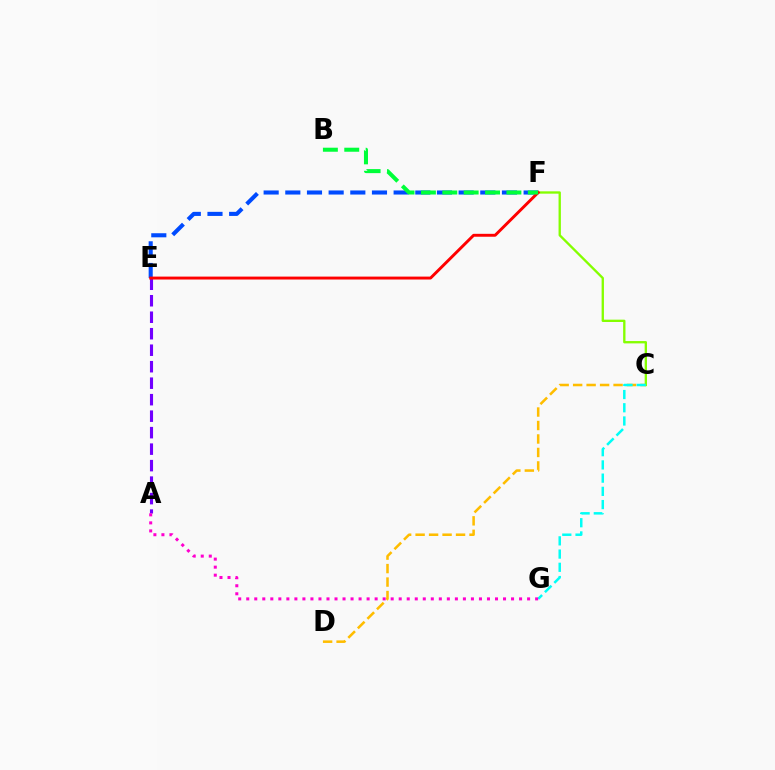{('E', 'F'): [{'color': '#004bff', 'line_style': 'dashed', 'thickness': 2.94}, {'color': '#ff0000', 'line_style': 'solid', 'thickness': 2.1}], ('A', 'E'): [{'color': '#7200ff', 'line_style': 'dashed', 'thickness': 2.24}], ('C', 'D'): [{'color': '#ffbd00', 'line_style': 'dashed', 'thickness': 1.83}], ('C', 'F'): [{'color': '#84ff00', 'line_style': 'solid', 'thickness': 1.68}], ('C', 'G'): [{'color': '#00fff6', 'line_style': 'dashed', 'thickness': 1.8}], ('A', 'G'): [{'color': '#ff00cf', 'line_style': 'dotted', 'thickness': 2.18}], ('B', 'F'): [{'color': '#00ff39', 'line_style': 'dashed', 'thickness': 2.9}]}